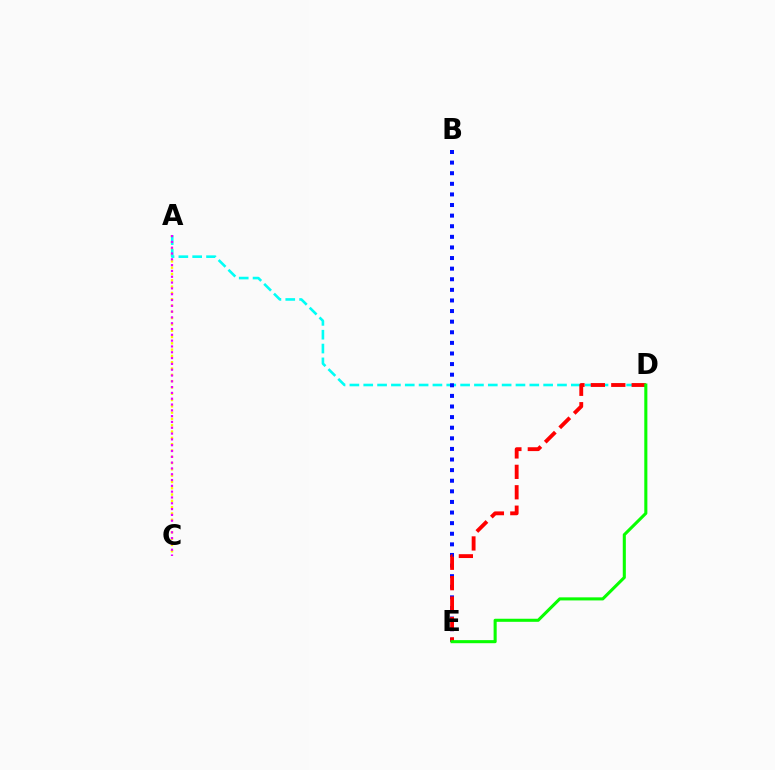{('A', 'C'): [{'color': '#fcf500', 'line_style': 'dotted', 'thickness': 1.71}, {'color': '#ee00ff', 'line_style': 'dotted', 'thickness': 1.58}], ('A', 'D'): [{'color': '#00fff6', 'line_style': 'dashed', 'thickness': 1.88}], ('B', 'E'): [{'color': '#0010ff', 'line_style': 'dotted', 'thickness': 2.88}], ('D', 'E'): [{'color': '#ff0000', 'line_style': 'dashed', 'thickness': 2.77}, {'color': '#08ff00', 'line_style': 'solid', 'thickness': 2.21}]}